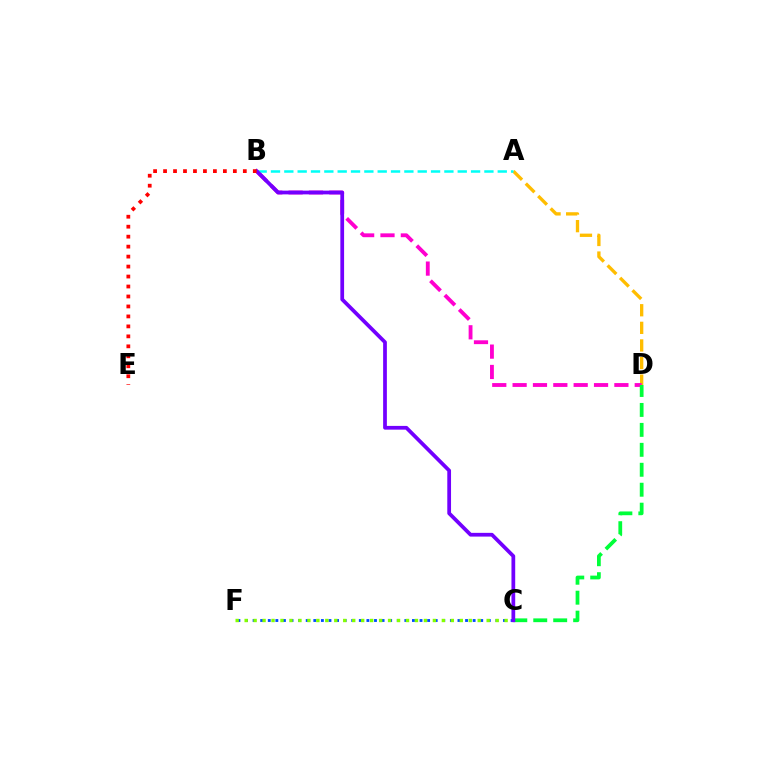{('A', 'D'): [{'color': '#ffbd00', 'line_style': 'dashed', 'thickness': 2.39}], ('C', 'F'): [{'color': '#004bff', 'line_style': 'dotted', 'thickness': 2.06}, {'color': '#84ff00', 'line_style': 'dotted', 'thickness': 2.44}], ('B', 'D'): [{'color': '#ff00cf', 'line_style': 'dashed', 'thickness': 2.77}], ('A', 'B'): [{'color': '#00fff6', 'line_style': 'dashed', 'thickness': 1.81}], ('C', 'D'): [{'color': '#00ff39', 'line_style': 'dashed', 'thickness': 2.71}], ('B', 'C'): [{'color': '#7200ff', 'line_style': 'solid', 'thickness': 2.7}], ('B', 'E'): [{'color': '#ff0000', 'line_style': 'dotted', 'thickness': 2.71}]}